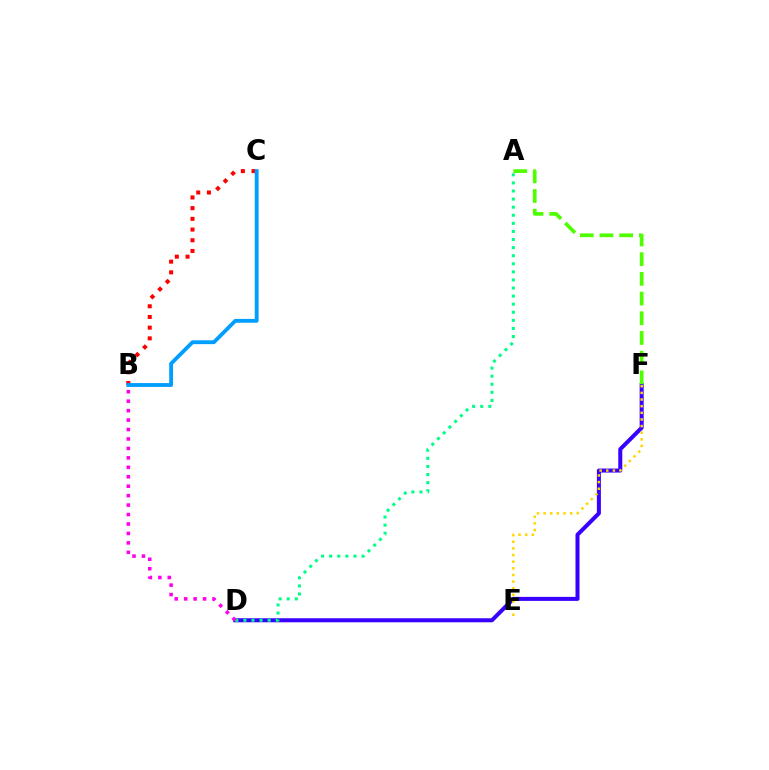{('D', 'F'): [{'color': '#3700ff', 'line_style': 'solid', 'thickness': 2.89}], ('E', 'F'): [{'color': '#ffd500', 'line_style': 'dotted', 'thickness': 1.8}], ('A', 'F'): [{'color': '#4fff00', 'line_style': 'dashed', 'thickness': 2.68}], ('B', 'C'): [{'color': '#ff0000', 'line_style': 'dotted', 'thickness': 2.91}, {'color': '#009eff', 'line_style': 'solid', 'thickness': 2.76}], ('A', 'D'): [{'color': '#00ff86', 'line_style': 'dotted', 'thickness': 2.2}], ('B', 'D'): [{'color': '#ff00ed', 'line_style': 'dotted', 'thickness': 2.57}]}